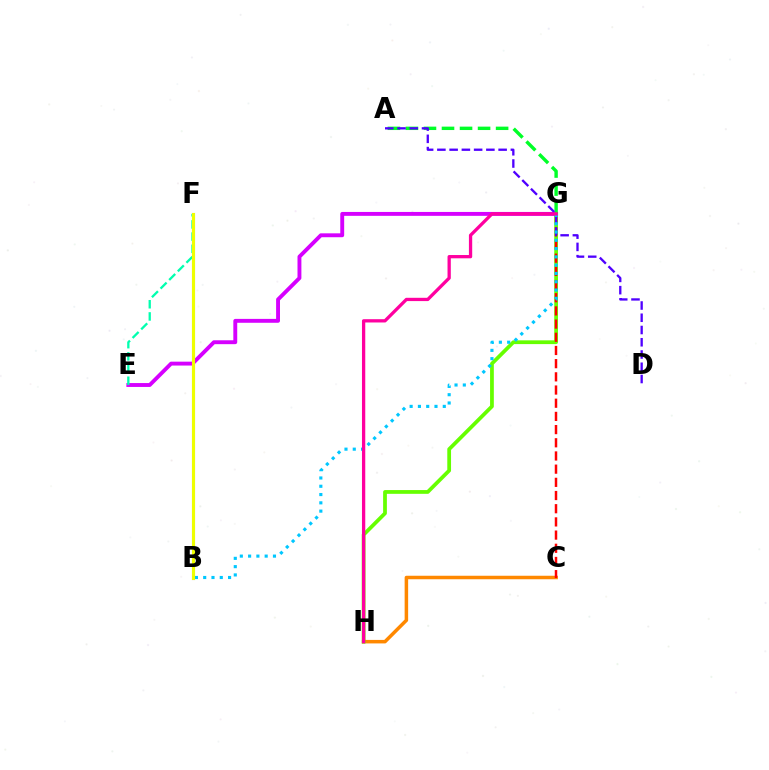{('C', 'H'): [{'color': '#ff8800', 'line_style': 'solid', 'thickness': 2.52}], ('B', 'F'): [{'color': '#003fff', 'line_style': 'solid', 'thickness': 2.18}, {'color': '#eeff00', 'line_style': 'solid', 'thickness': 2.23}], ('E', 'G'): [{'color': '#d600ff', 'line_style': 'solid', 'thickness': 2.8}], ('E', 'F'): [{'color': '#00ffaf', 'line_style': 'dashed', 'thickness': 1.66}], ('G', 'H'): [{'color': '#66ff00', 'line_style': 'solid', 'thickness': 2.7}, {'color': '#ff00a0', 'line_style': 'solid', 'thickness': 2.36}], ('A', 'G'): [{'color': '#00ff27', 'line_style': 'dashed', 'thickness': 2.45}], ('C', 'G'): [{'color': '#ff0000', 'line_style': 'dashed', 'thickness': 1.79}], ('A', 'D'): [{'color': '#4f00ff', 'line_style': 'dashed', 'thickness': 1.66}], ('B', 'G'): [{'color': '#00c7ff', 'line_style': 'dotted', 'thickness': 2.25}]}